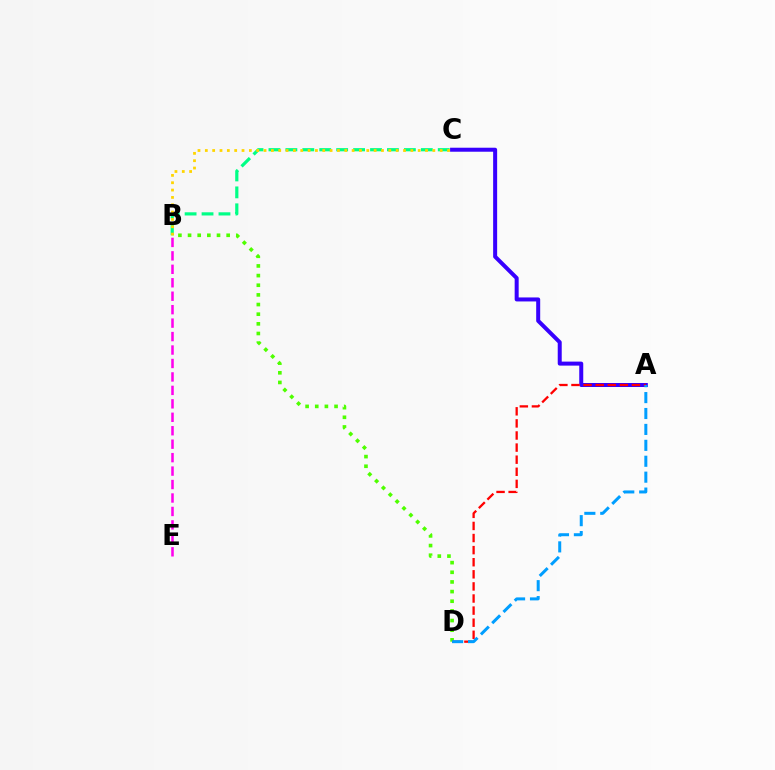{('B', 'D'): [{'color': '#4fff00', 'line_style': 'dotted', 'thickness': 2.62}], ('A', 'C'): [{'color': '#3700ff', 'line_style': 'solid', 'thickness': 2.88}], ('A', 'D'): [{'color': '#ff0000', 'line_style': 'dashed', 'thickness': 1.64}, {'color': '#009eff', 'line_style': 'dashed', 'thickness': 2.16}], ('B', 'C'): [{'color': '#00ff86', 'line_style': 'dashed', 'thickness': 2.3}, {'color': '#ffd500', 'line_style': 'dotted', 'thickness': 1.99}], ('B', 'E'): [{'color': '#ff00ed', 'line_style': 'dashed', 'thickness': 1.83}]}